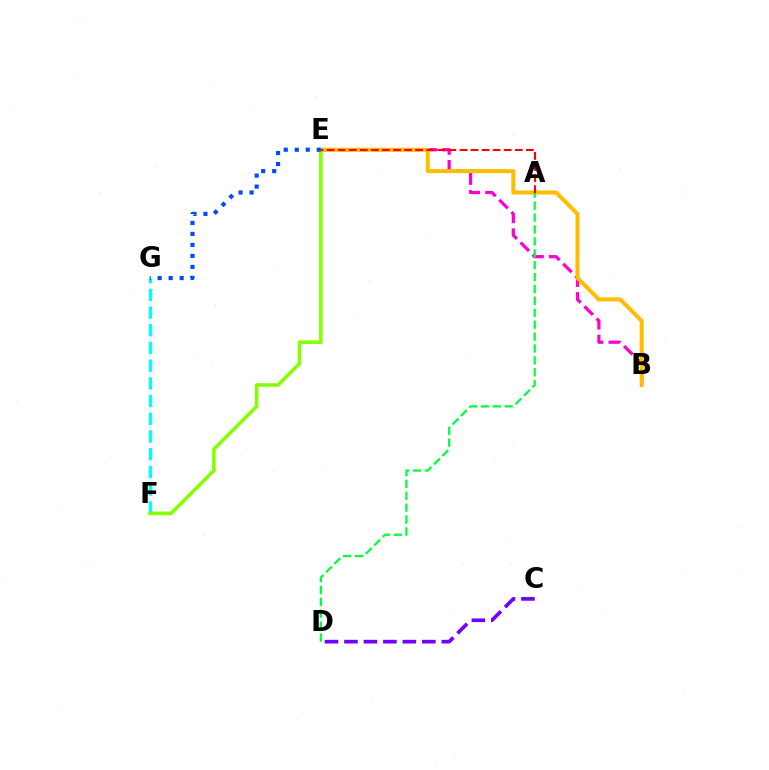{('B', 'E'): [{'color': '#ff00cf', 'line_style': 'dashed', 'thickness': 2.33}, {'color': '#ffbd00', 'line_style': 'solid', 'thickness': 2.91}], ('F', 'G'): [{'color': '#00fff6', 'line_style': 'dashed', 'thickness': 2.41}], ('E', 'F'): [{'color': '#84ff00', 'line_style': 'solid', 'thickness': 2.57}], ('C', 'D'): [{'color': '#7200ff', 'line_style': 'dashed', 'thickness': 2.64}], ('A', 'D'): [{'color': '#00ff39', 'line_style': 'dashed', 'thickness': 1.62}], ('E', 'G'): [{'color': '#004bff', 'line_style': 'dotted', 'thickness': 2.99}], ('A', 'E'): [{'color': '#ff0000', 'line_style': 'dashed', 'thickness': 1.5}]}